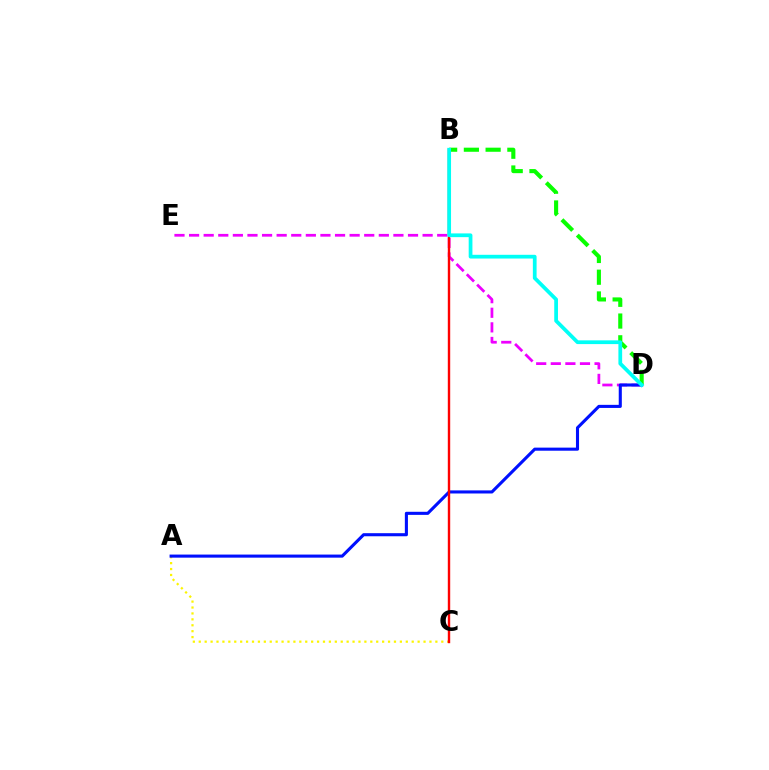{('A', 'C'): [{'color': '#fcf500', 'line_style': 'dotted', 'thickness': 1.61}], ('D', 'E'): [{'color': '#ee00ff', 'line_style': 'dashed', 'thickness': 1.98}], ('A', 'D'): [{'color': '#0010ff', 'line_style': 'solid', 'thickness': 2.22}], ('B', 'D'): [{'color': '#08ff00', 'line_style': 'dashed', 'thickness': 2.95}, {'color': '#00fff6', 'line_style': 'solid', 'thickness': 2.69}], ('B', 'C'): [{'color': '#ff0000', 'line_style': 'solid', 'thickness': 1.73}]}